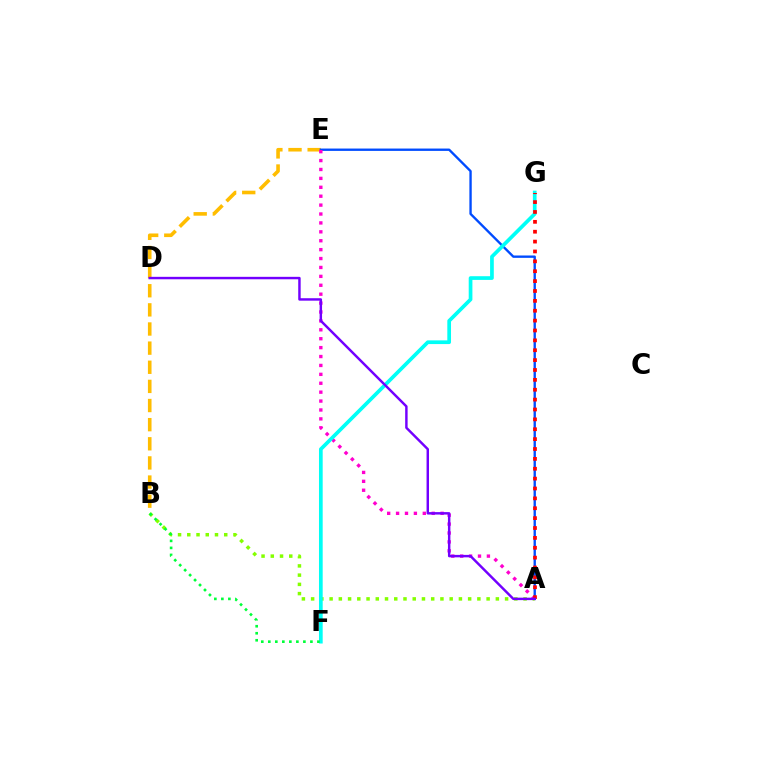{('B', 'E'): [{'color': '#ffbd00', 'line_style': 'dashed', 'thickness': 2.6}], ('A', 'E'): [{'color': '#004bff', 'line_style': 'solid', 'thickness': 1.7}, {'color': '#ff00cf', 'line_style': 'dotted', 'thickness': 2.42}], ('A', 'B'): [{'color': '#84ff00', 'line_style': 'dotted', 'thickness': 2.51}], ('F', 'G'): [{'color': '#00fff6', 'line_style': 'solid', 'thickness': 2.66}], ('B', 'F'): [{'color': '#00ff39', 'line_style': 'dotted', 'thickness': 1.91}], ('A', 'G'): [{'color': '#ff0000', 'line_style': 'dotted', 'thickness': 2.68}], ('A', 'D'): [{'color': '#7200ff', 'line_style': 'solid', 'thickness': 1.76}]}